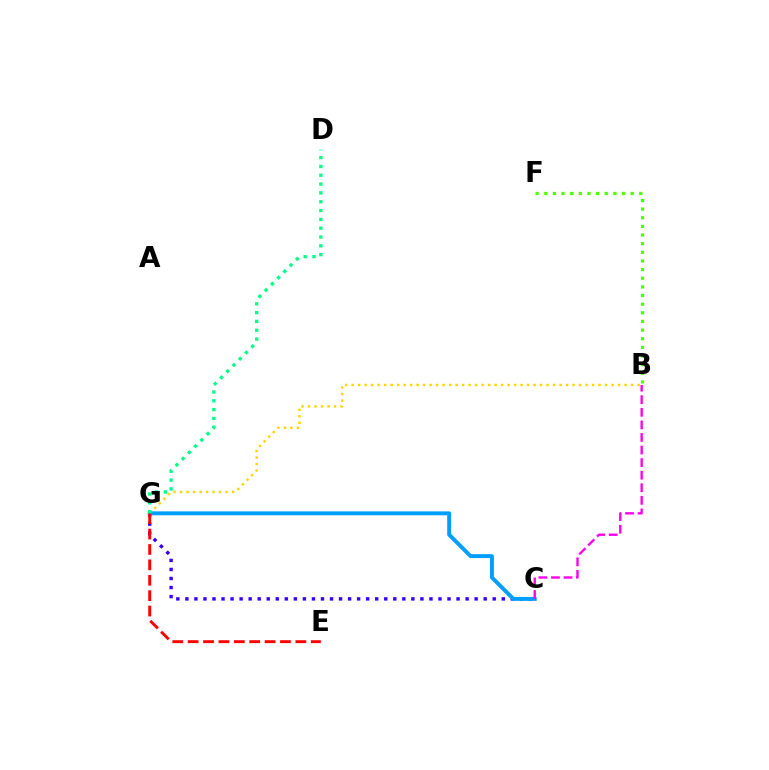{('B', 'F'): [{'color': '#4fff00', 'line_style': 'dotted', 'thickness': 2.35}], ('B', 'G'): [{'color': '#ffd500', 'line_style': 'dotted', 'thickness': 1.77}], ('C', 'G'): [{'color': '#3700ff', 'line_style': 'dotted', 'thickness': 2.46}, {'color': '#009eff', 'line_style': 'solid', 'thickness': 2.82}], ('B', 'C'): [{'color': '#ff00ed', 'line_style': 'dashed', 'thickness': 1.71}], ('E', 'G'): [{'color': '#ff0000', 'line_style': 'dashed', 'thickness': 2.09}], ('D', 'G'): [{'color': '#00ff86', 'line_style': 'dotted', 'thickness': 2.4}]}